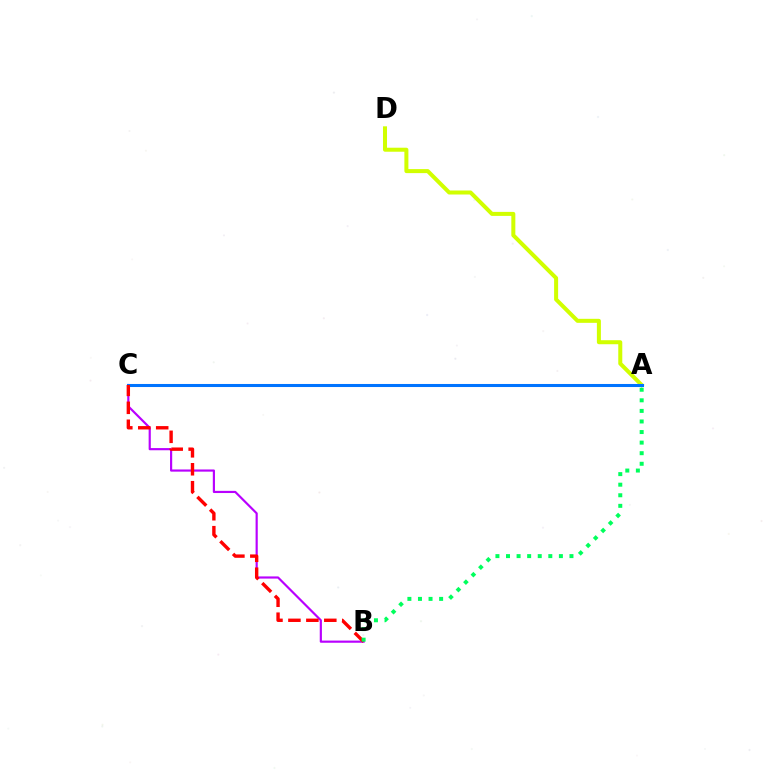{('B', 'C'): [{'color': '#b900ff', 'line_style': 'solid', 'thickness': 1.56}, {'color': '#ff0000', 'line_style': 'dashed', 'thickness': 2.44}], ('A', 'D'): [{'color': '#d1ff00', 'line_style': 'solid', 'thickness': 2.89}], ('A', 'C'): [{'color': '#0074ff', 'line_style': 'solid', 'thickness': 2.19}], ('A', 'B'): [{'color': '#00ff5c', 'line_style': 'dotted', 'thickness': 2.87}]}